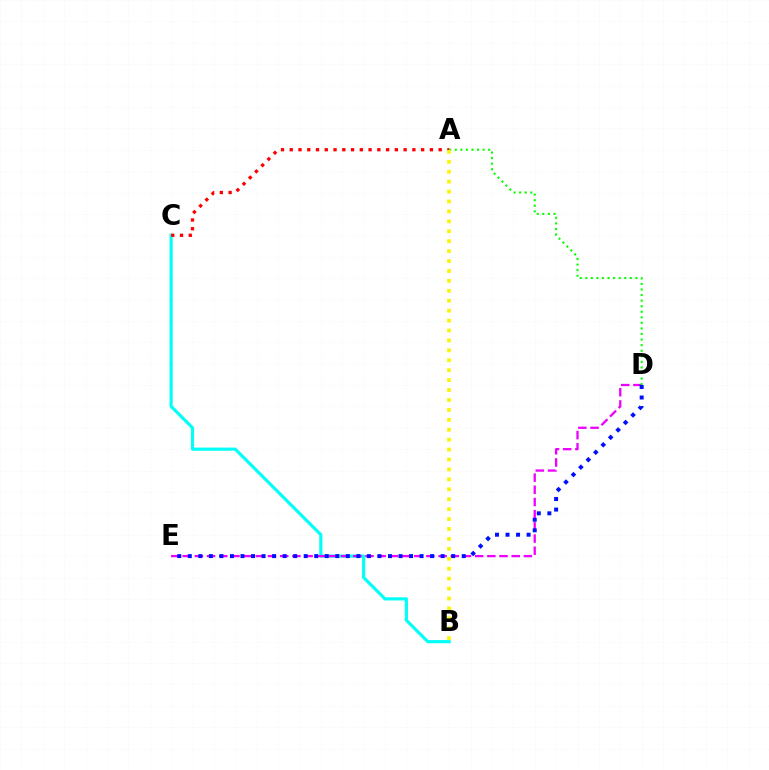{('B', 'C'): [{'color': '#00fff6', 'line_style': 'solid', 'thickness': 2.27}], ('D', 'E'): [{'color': '#ee00ff', 'line_style': 'dashed', 'thickness': 1.66}, {'color': '#0010ff', 'line_style': 'dotted', 'thickness': 2.86}], ('A', 'D'): [{'color': '#08ff00', 'line_style': 'dotted', 'thickness': 1.51}], ('A', 'C'): [{'color': '#ff0000', 'line_style': 'dotted', 'thickness': 2.38}], ('A', 'B'): [{'color': '#fcf500', 'line_style': 'dotted', 'thickness': 2.7}]}